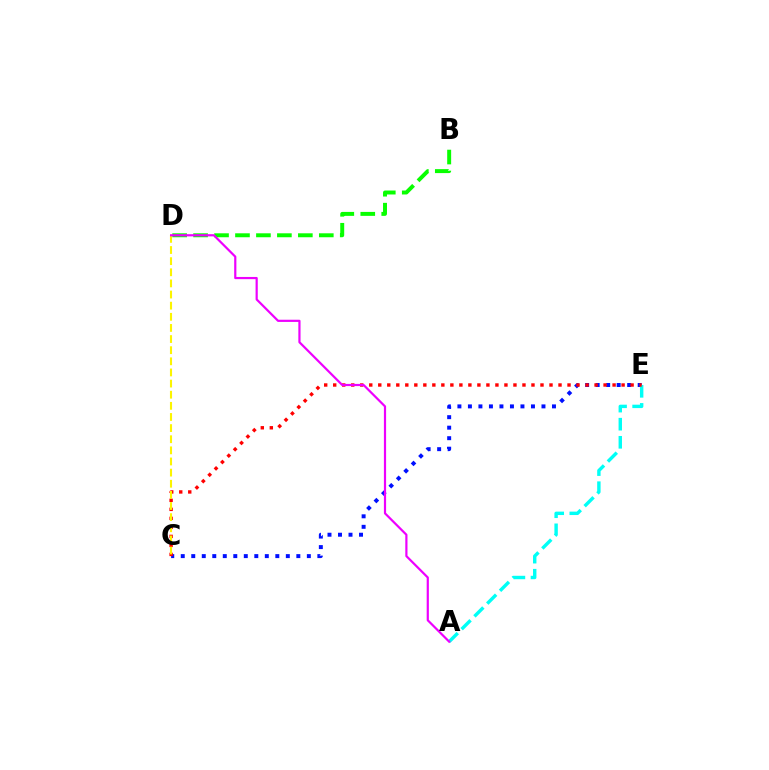{('C', 'E'): [{'color': '#0010ff', 'line_style': 'dotted', 'thickness': 2.85}, {'color': '#ff0000', 'line_style': 'dotted', 'thickness': 2.45}], ('A', 'E'): [{'color': '#00fff6', 'line_style': 'dashed', 'thickness': 2.46}], ('B', 'D'): [{'color': '#08ff00', 'line_style': 'dashed', 'thickness': 2.85}], ('C', 'D'): [{'color': '#fcf500', 'line_style': 'dashed', 'thickness': 1.51}], ('A', 'D'): [{'color': '#ee00ff', 'line_style': 'solid', 'thickness': 1.58}]}